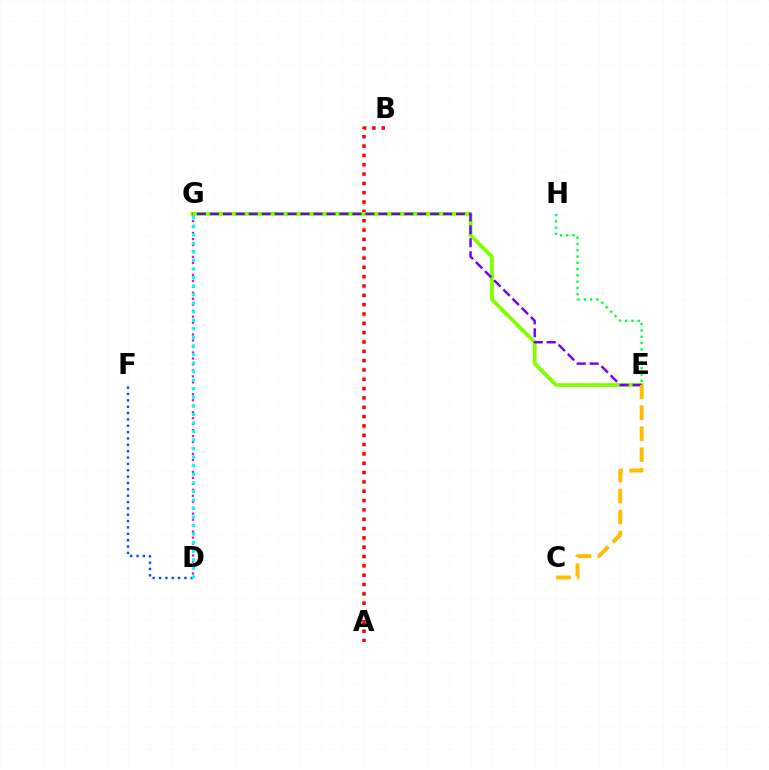{('D', 'G'): [{'color': '#ff00cf', 'line_style': 'dotted', 'thickness': 1.62}, {'color': '#00fff6', 'line_style': 'dotted', 'thickness': 2.32}], ('A', 'B'): [{'color': '#ff0000', 'line_style': 'dotted', 'thickness': 2.53}], ('E', 'G'): [{'color': '#84ff00', 'line_style': 'solid', 'thickness': 2.76}, {'color': '#7200ff', 'line_style': 'dashed', 'thickness': 1.76}], ('C', 'E'): [{'color': '#ffbd00', 'line_style': 'dashed', 'thickness': 2.85}], ('D', 'F'): [{'color': '#004bff', 'line_style': 'dotted', 'thickness': 1.73}], ('E', 'H'): [{'color': '#00ff39', 'line_style': 'dotted', 'thickness': 1.71}]}